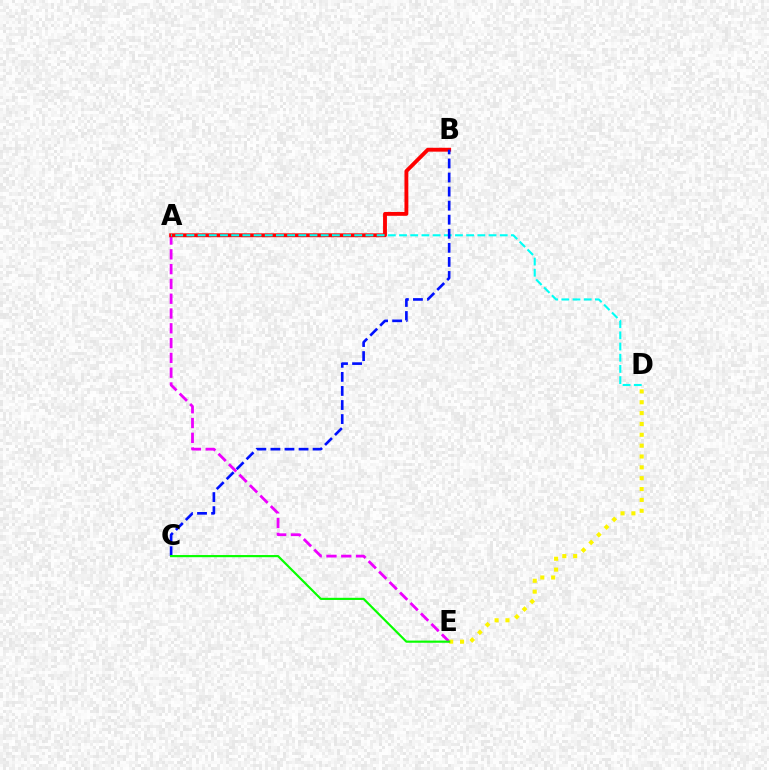{('A', 'E'): [{'color': '#ee00ff', 'line_style': 'dashed', 'thickness': 2.01}], ('A', 'B'): [{'color': '#ff0000', 'line_style': 'solid', 'thickness': 2.78}], ('D', 'E'): [{'color': '#fcf500', 'line_style': 'dotted', 'thickness': 2.95}], ('A', 'D'): [{'color': '#00fff6', 'line_style': 'dashed', 'thickness': 1.52}], ('B', 'C'): [{'color': '#0010ff', 'line_style': 'dashed', 'thickness': 1.91}], ('C', 'E'): [{'color': '#08ff00', 'line_style': 'solid', 'thickness': 1.56}]}